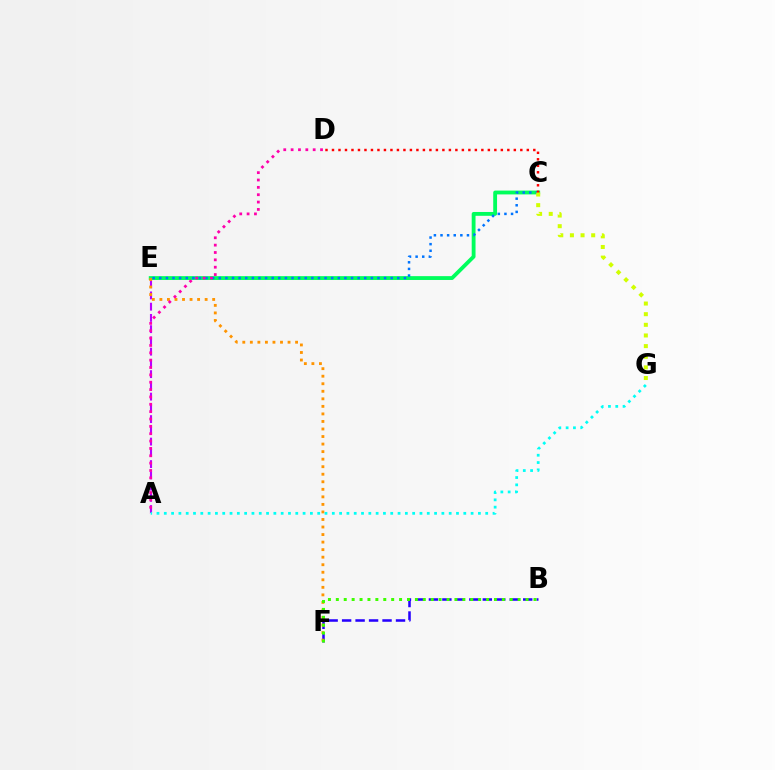{('C', 'E'): [{'color': '#00ff5c', 'line_style': 'solid', 'thickness': 2.76}, {'color': '#0074ff', 'line_style': 'dotted', 'thickness': 1.8}], ('B', 'F'): [{'color': '#2500ff', 'line_style': 'dashed', 'thickness': 1.83}, {'color': '#3dff00', 'line_style': 'dotted', 'thickness': 2.15}], ('A', 'E'): [{'color': '#b900ff', 'line_style': 'dashed', 'thickness': 1.53}], ('E', 'F'): [{'color': '#ff9400', 'line_style': 'dotted', 'thickness': 2.05}], ('C', 'D'): [{'color': '#ff0000', 'line_style': 'dotted', 'thickness': 1.76}], ('C', 'G'): [{'color': '#d1ff00', 'line_style': 'dotted', 'thickness': 2.89}], ('A', 'D'): [{'color': '#ff00ac', 'line_style': 'dotted', 'thickness': 2.0}], ('A', 'G'): [{'color': '#00fff6', 'line_style': 'dotted', 'thickness': 1.98}]}